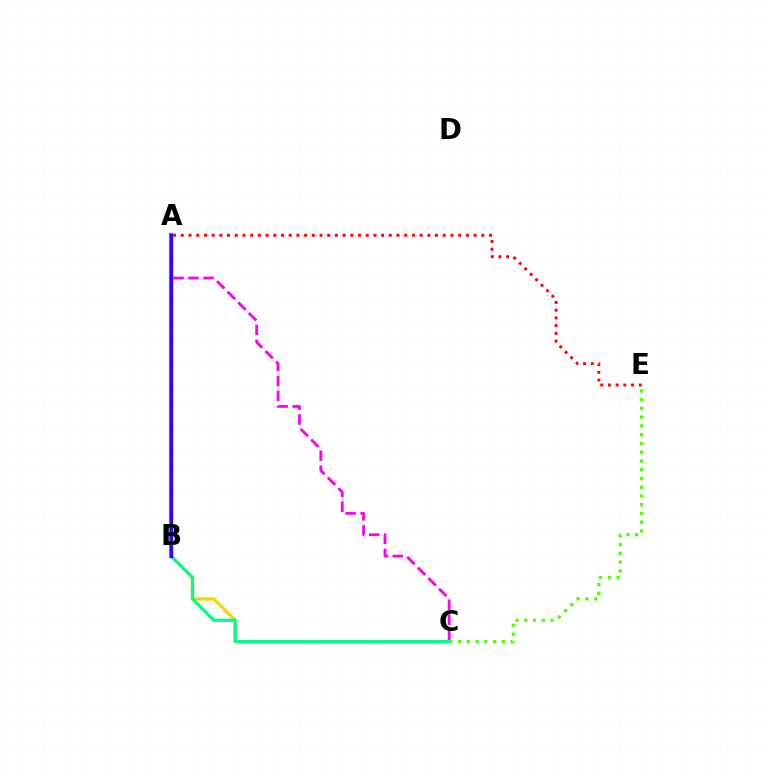{('C', 'E'): [{'color': '#4fff00', 'line_style': 'dotted', 'thickness': 2.38}], ('B', 'C'): [{'color': '#ffd500', 'line_style': 'solid', 'thickness': 2.4}, {'color': '#00ff86', 'line_style': 'solid', 'thickness': 2.32}], ('A', 'E'): [{'color': '#ff0000', 'line_style': 'dotted', 'thickness': 2.09}], ('A', 'C'): [{'color': '#ff00ed', 'line_style': 'dashed', 'thickness': 2.04}], ('A', 'B'): [{'color': '#009eff', 'line_style': 'solid', 'thickness': 2.99}, {'color': '#3700ff', 'line_style': 'solid', 'thickness': 2.34}]}